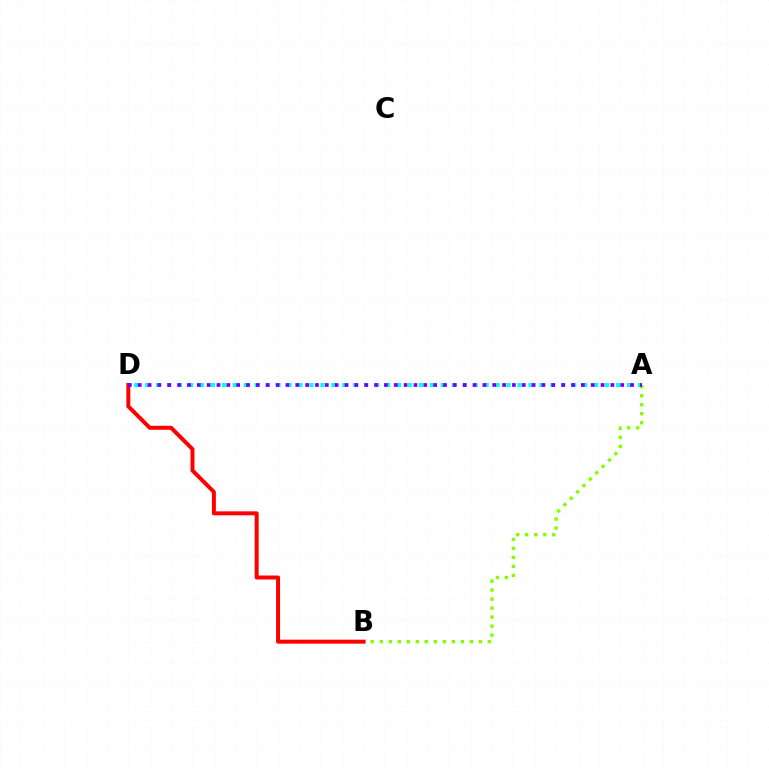{('A', 'B'): [{'color': '#84ff00', 'line_style': 'dotted', 'thickness': 2.45}], ('A', 'D'): [{'color': '#00fff6', 'line_style': 'dotted', 'thickness': 2.98}, {'color': '#7200ff', 'line_style': 'dotted', 'thickness': 2.68}], ('B', 'D'): [{'color': '#ff0000', 'line_style': 'solid', 'thickness': 2.86}]}